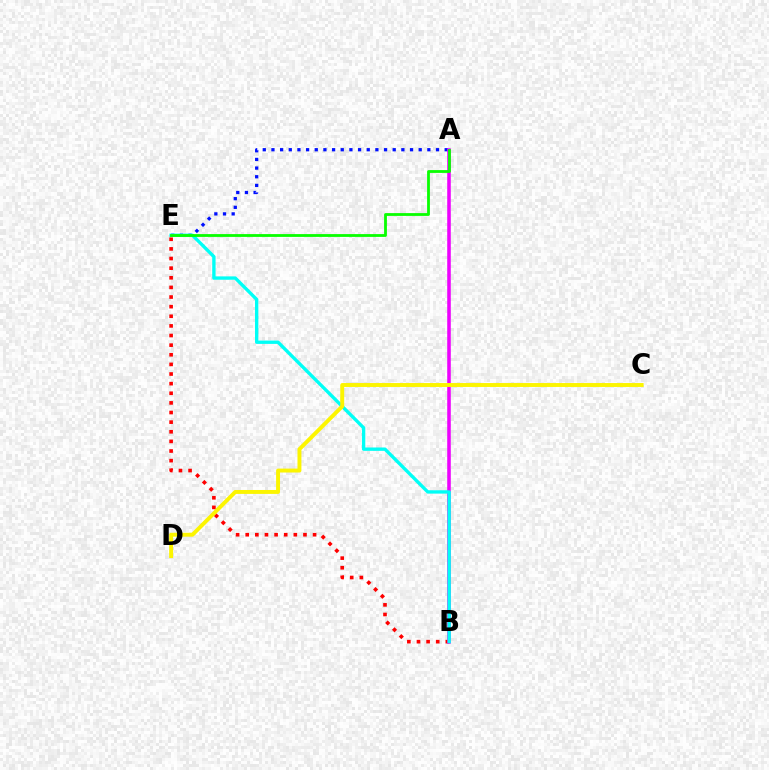{('B', 'E'): [{'color': '#ff0000', 'line_style': 'dotted', 'thickness': 2.62}, {'color': '#00fff6', 'line_style': 'solid', 'thickness': 2.41}], ('A', 'E'): [{'color': '#0010ff', 'line_style': 'dotted', 'thickness': 2.35}, {'color': '#08ff00', 'line_style': 'solid', 'thickness': 2.01}], ('A', 'B'): [{'color': '#ee00ff', 'line_style': 'solid', 'thickness': 2.56}], ('C', 'D'): [{'color': '#fcf500', 'line_style': 'solid', 'thickness': 2.82}]}